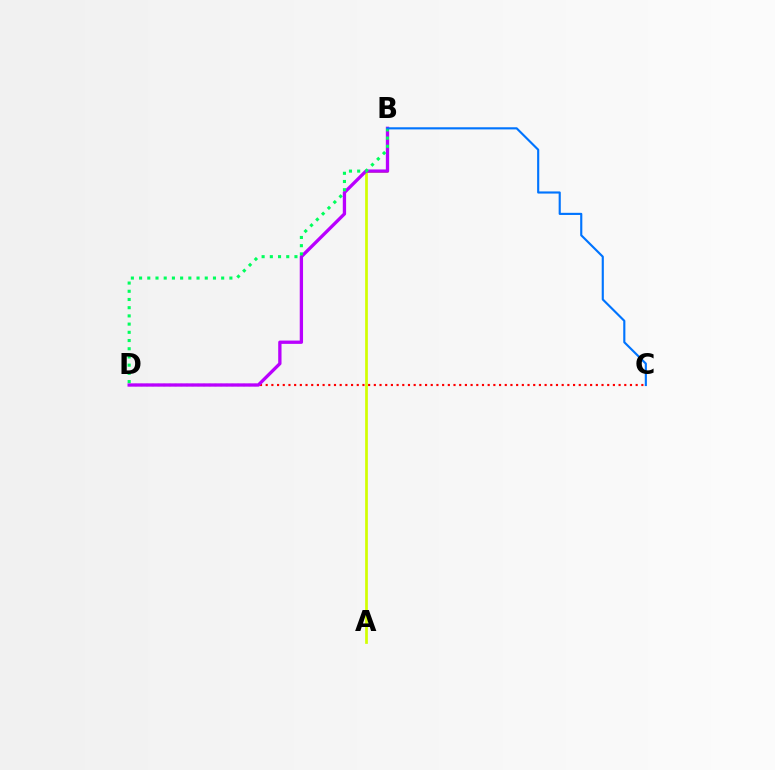{('A', 'B'): [{'color': '#d1ff00', 'line_style': 'solid', 'thickness': 1.95}], ('C', 'D'): [{'color': '#ff0000', 'line_style': 'dotted', 'thickness': 1.55}], ('B', 'D'): [{'color': '#b900ff', 'line_style': 'solid', 'thickness': 2.38}, {'color': '#00ff5c', 'line_style': 'dotted', 'thickness': 2.23}], ('B', 'C'): [{'color': '#0074ff', 'line_style': 'solid', 'thickness': 1.54}]}